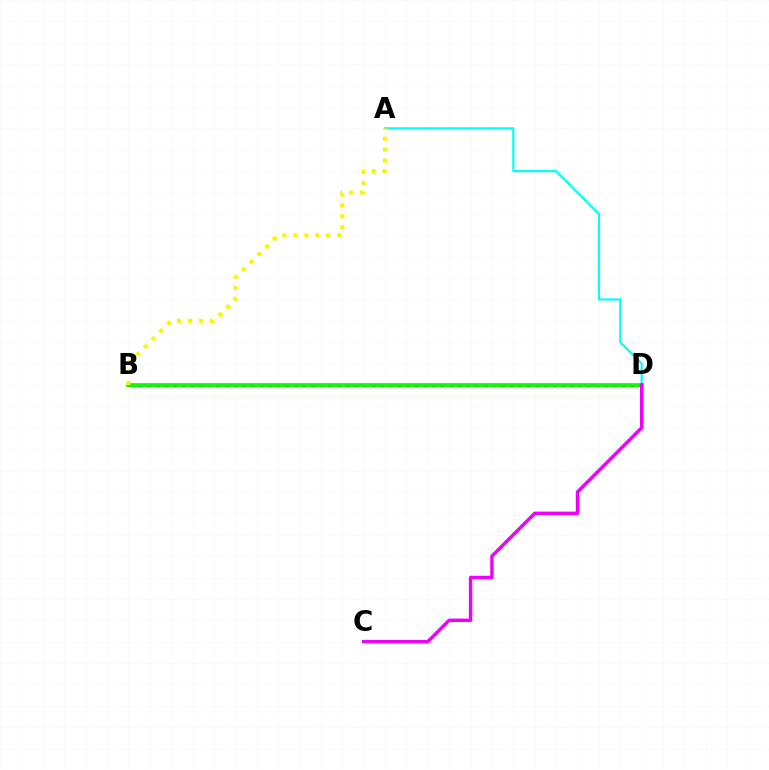{('B', 'D'): [{'color': '#ff0000', 'line_style': 'solid', 'thickness': 1.84}, {'color': '#0010ff', 'line_style': 'dotted', 'thickness': 2.34}, {'color': '#08ff00', 'line_style': 'solid', 'thickness': 2.65}], ('A', 'D'): [{'color': '#00fff6', 'line_style': 'solid', 'thickness': 1.56}], ('A', 'B'): [{'color': '#fcf500', 'line_style': 'dotted', 'thickness': 2.98}], ('C', 'D'): [{'color': '#ee00ff', 'line_style': 'solid', 'thickness': 2.47}]}